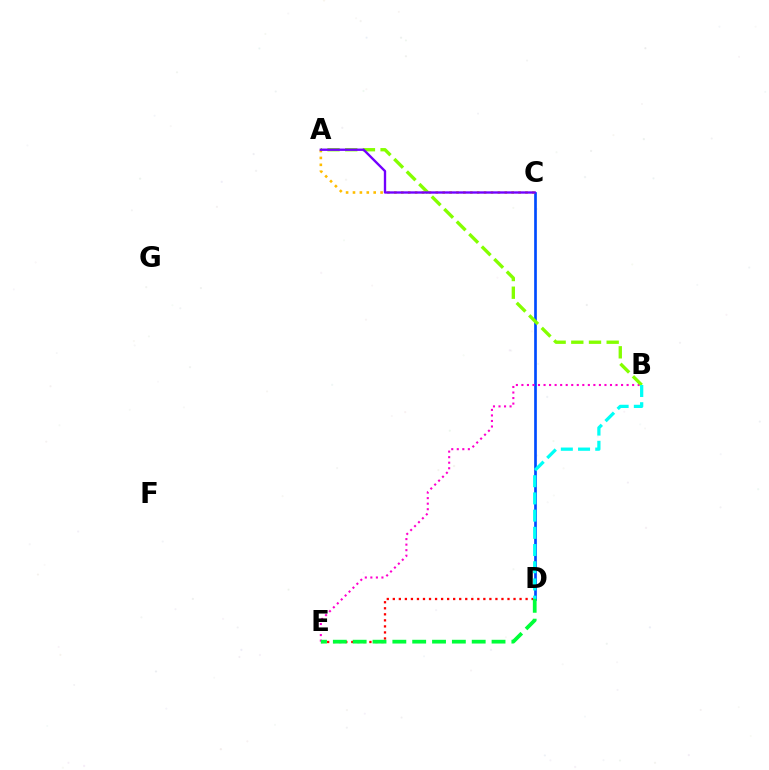{('D', 'E'): [{'color': '#ff0000', 'line_style': 'dotted', 'thickness': 1.64}, {'color': '#00ff39', 'line_style': 'dashed', 'thickness': 2.69}], ('C', 'D'): [{'color': '#004bff', 'line_style': 'solid', 'thickness': 1.94}], ('B', 'E'): [{'color': '#ff00cf', 'line_style': 'dotted', 'thickness': 1.5}], ('A', 'C'): [{'color': '#ffbd00', 'line_style': 'dotted', 'thickness': 1.87}, {'color': '#7200ff', 'line_style': 'solid', 'thickness': 1.7}], ('A', 'B'): [{'color': '#84ff00', 'line_style': 'dashed', 'thickness': 2.4}], ('B', 'D'): [{'color': '#00fff6', 'line_style': 'dashed', 'thickness': 2.34}]}